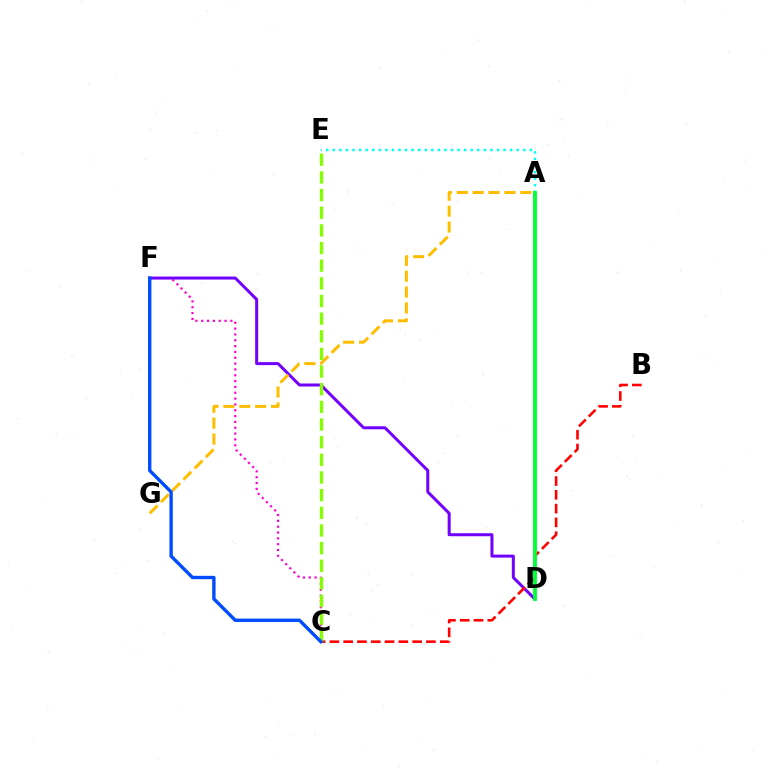{('C', 'F'): [{'color': '#ff00cf', 'line_style': 'dotted', 'thickness': 1.58}, {'color': '#004bff', 'line_style': 'solid', 'thickness': 2.42}], ('A', 'E'): [{'color': '#00fff6', 'line_style': 'dotted', 'thickness': 1.78}], ('D', 'F'): [{'color': '#7200ff', 'line_style': 'solid', 'thickness': 2.16}], ('A', 'G'): [{'color': '#ffbd00', 'line_style': 'dashed', 'thickness': 2.16}], ('B', 'C'): [{'color': '#ff0000', 'line_style': 'dashed', 'thickness': 1.87}], ('C', 'E'): [{'color': '#84ff00', 'line_style': 'dashed', 'thickness': 2.4}], ('A', 'D'): [{'color': '#00ff39', 'line_style': 'solid', 'thickness': 2.79}]}